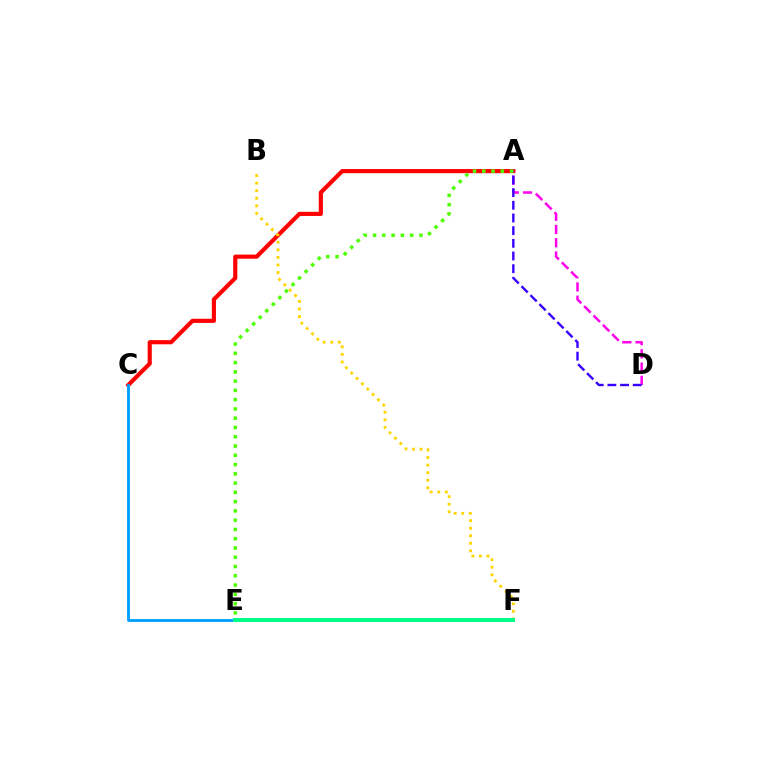{('A', 'C'): [{'color': '#ff0000', 'line_style': 'solid', 'thickness': 2.98}], ('A', 'D'): [{'color': '#ff00ed', 'line_style': 'dashed', 'thickness': 1.8}, {'color': '#3700ff', 'line_style': 'dashed', 'thickness': 1.72}], ('A', 'E'): [{'color': '#4fff00', 'line_style': 'dotted', 'thickness': 2.52}], ('B', 'F'): [{'color': '#ffd500', 'line_style': 'dotted', 'thickness': 2.05}], ('C', 'E'): [{'color': '#009eff', 'line_style': 'solid', 'thickness': 2.04}], ('E', 'F'): [{'color': '#00ff86', 'line_style': 'solid', 'thickness': 2.85}]}